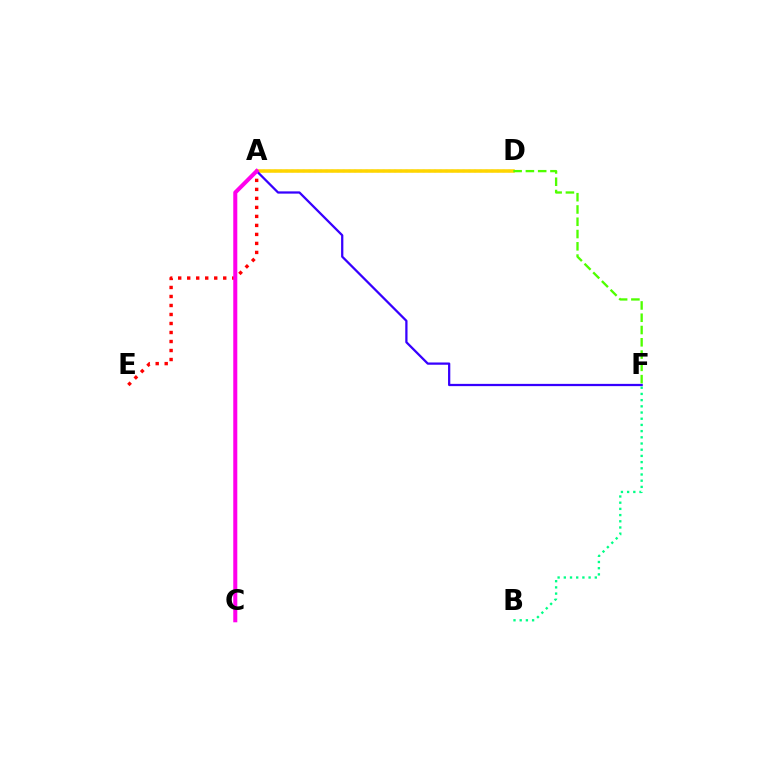{('A', 'D'): [{'color': '#009eff', 'line_style': 'dotted', 'thickness': 1.55}, {'color': '#ffd500', 'line_style': 'solid', 'thickness': 2.55}], ('B', 'F'): [{'color': '#00ff86', 'line_style': 'dotted', 'thickness': 1.68}], ('D', 'F'): [{'color': '#4fff00', 'line_style': 'dashed', 'thickness': 1.67}], ('A', 'E'): [{'color': '#ff0000', 'line_style': 'dotted', 'thickness': 2.45}], ('A', 'F'): [{'color': '#3700ff', 'line_style': 'solid', 'thickness': 1.63}], ('A', 'C'): [{'color': '#ff00ed', 'line_style': 'solid', 'thickness': 2.91}]}